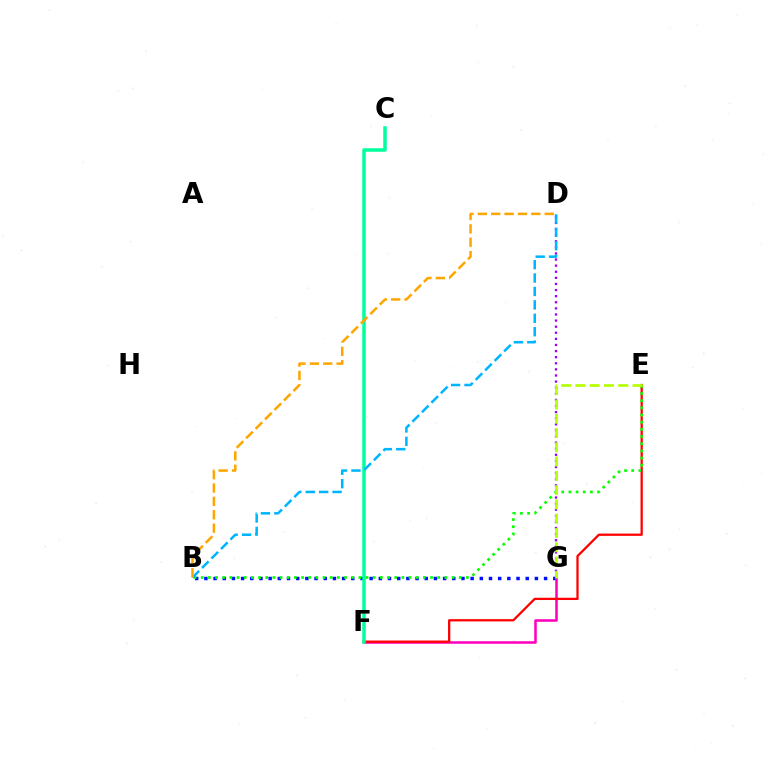{('B', 'G'): [{'color': '#0010ff', 'line_style': 'dotted', 'thickness': 2.49}], ('D', 'G'): [{'color': '#9b00ff', 'line_style': 'dotted', 'thickness': 1.66}], ('F', 'G'): [{'color': '#ff00bd', 'line_style': 'solid', 'thickness': 1.83}], ('E', 'F'): [{'color': '#ff0000', 'line_style': 'solid', 'thickness': 1.64}], ('B', 'E'): [{'color': '#08ff00', 'line_style': 'dotted', 'thickness': 1.95}], ('C', 'F'): [{'color': '#00ff9d', 'line_style': 'solid', 'thickness': 2.53}], ('B', 'D'): [{'color': '#00b5ff', 'line_style': 'dashed', 'thickness': 1.82}, {'color': '#ffa500', 'line_style': 'dashed', 'thickness': 1.82}], ('E', 'G'): [{'color': '#b3ff00', 'line_style': 'dashed', 'thickness': 1.94}]}